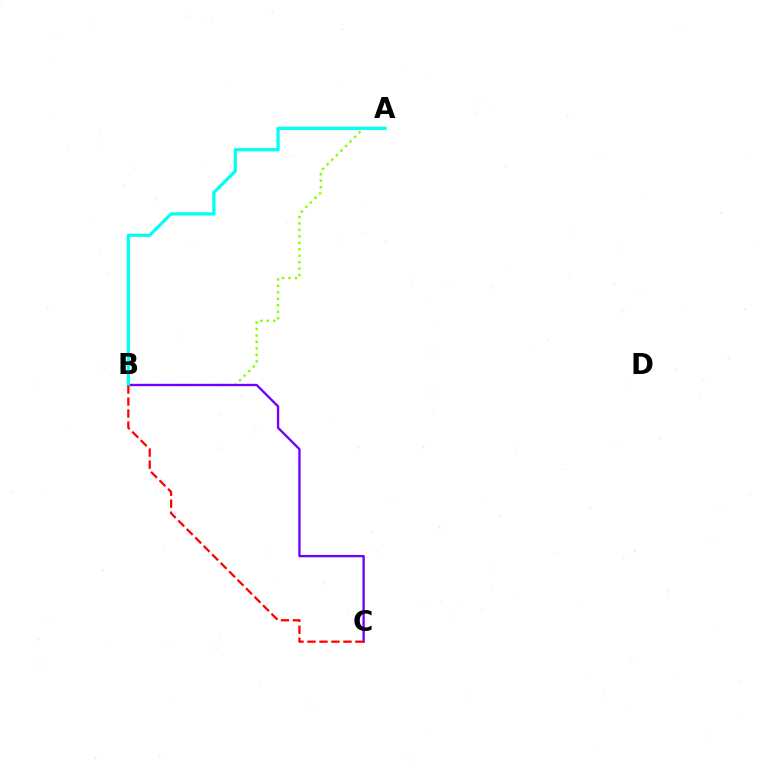{('A', 'B'): [{'color': '#84ff00', 'line_style': 'dotted', 'thickness': 1.75}, {'color': '#00fff6', 'line_style': 'solid', 'thickness': 2.35}], ('B', 'C'): [{'color': '#7200ff', 'line_style': 'solid', 'thickness': 1.69}, {'color': '#ff0000', 'line_style': 'dashed', 'thickness': 1.63}]}